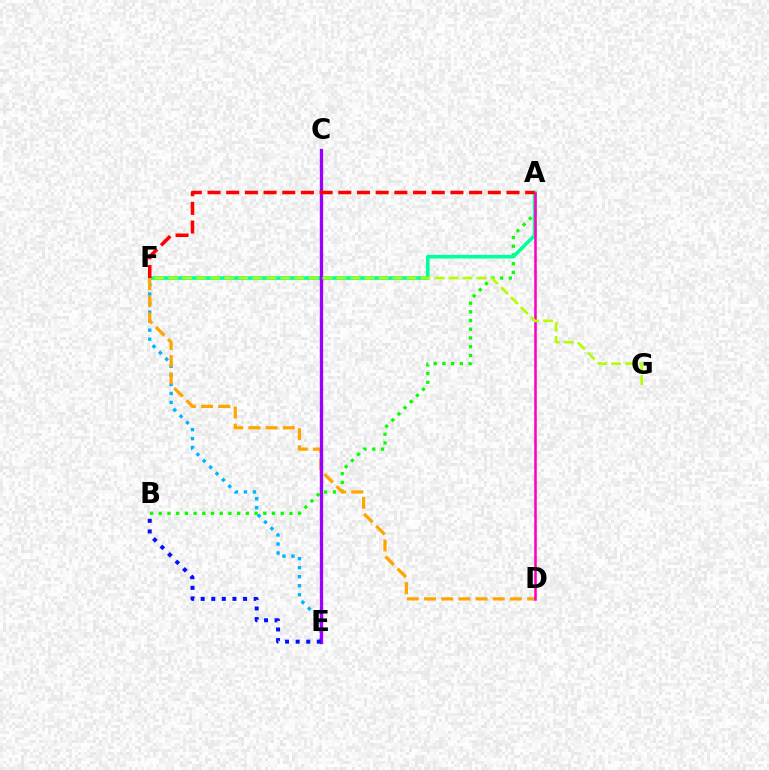{('E', 'F'): [{'color': '#00b5ff', 'line_style': 'dotted', 'thickness': 2.45}], ('A', 'B'): [{'color': '#08ff00', 'line_style': 'dotted', 'thickness': 2.37}], ('A', 'F'): [{'color': '#00ff9d', 'line_style': 'solid', 'thickness': 2.62}, {'color': '#ff0000', 'line_style': 'dashed', 'thickness': 2.54}], ('D', 'F'): [{'color': '#ffa500', 'line_style': 'dashed', 'thickness': 2.33}], ('A', 'D'): [{'color': '#ff00bd', 'line_style': 'solid', 'thickness': 1.85}], ('C', 'E'): [{'color': '#9b00ff', 'line_style': 'solid', 'thickness': 2.4}], ('B', 'E'): [{'color': '#0010ff', 'line_style': 'dotted', 'thickness': 2.88}], ('F', 'G'): [{'color': '#b3ff00', 'line_style': 'dashed', 'thickness': 1.91}]}